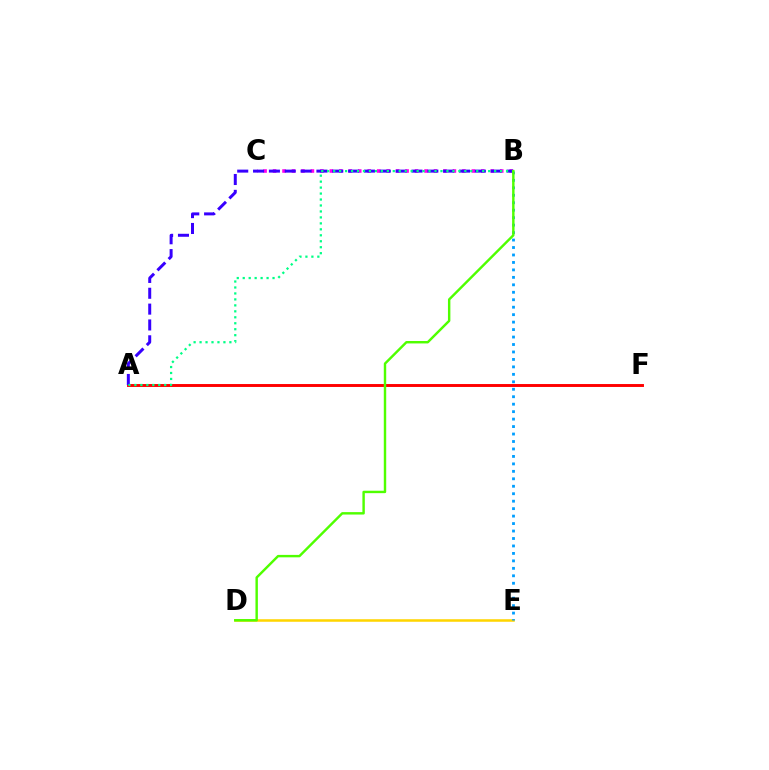{('B', 'C'): [{'color': '#ff00ed', 'line_style': 'dotted', 'thickness': 2.57}], ('D', 'E'): [{'color': '#ffd500', 'line_style': 'solid', 'thickness': 1.83}], ('A', 'F'): [{'color': '#ff0000', 'line_style': 'solid', 'thickness': 2.1}], ('A', 'B'): [{'color': '#3700ff', 'line_style': 'dashed', 'thickness': 2.15}, {'color': '#00ff86', 'line_style': 'dotted', 'thickness': 1.62}], ('B', 'E'): [{'color': '#009eff', 'line_style': 'dotted', 'thickness': 2.03}], ('B', 'D'): [{'color': '#4fff00', 'line_style': 'solid', 'thickness': 1.75}]}